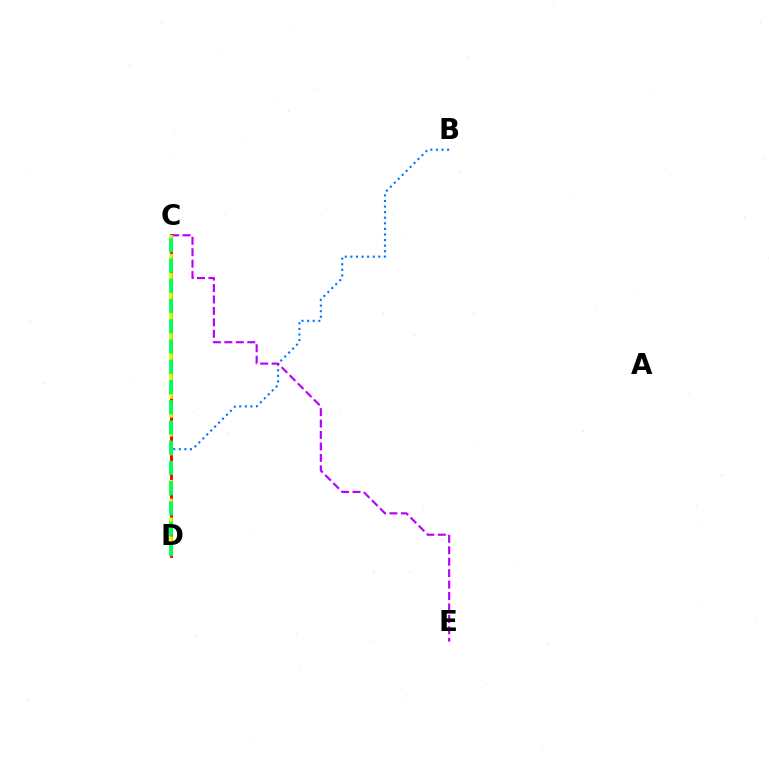{('B', 'D'): [{'color': '#0074ff', 'line_style': 'dotted', 'thickness': 1.52}], ('C', 'D'): [{'color': '#ff0000', 'line_style': 'solid', 'thickness': 2.09}, {'color': '#d1ff00', 'line_style': 'dashed', 'thickness': 2.56}, {'color': '#00ff5c', 'line_style': 'dashed', 'thickness': 2.75}], ('C', 'E'): [{'color': '#b900ff', 'line_style': 'dashed', 'thickness': 1.55}]}